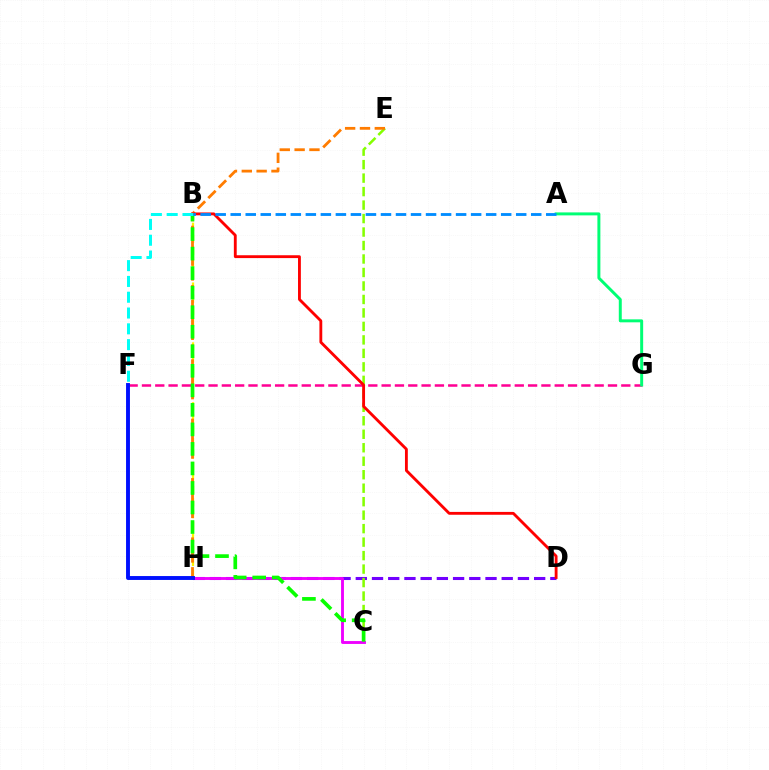{('D', 'H'): [{'color': '#7200ff', 'line_style': 'dashed', 'thickness': 2.2}], ('C', 'E'): [{'color': '#84ff00', 'line_style': 'dashed', 'thickness': 1.83}], ('B', 'H'): [{'color': '#fcf500', 'line_style': 'dashed', 'thickness': 1.63}], ('C', 'H'): [{'color': '#ee00ff', 'line_style': 'solid', 'thickness': 2.07}], ('E', 'H'): [{'color': '#ff7c00', 'line_style': 'dashed', 'thickness': 2.02}], ('F', 'G'): [{'color': '#ff0094', 'line_style': 'dashed', 'thickness': 1.81}], ('A', 'G'): [{'color': '#00ff74', 'line_style': 'solid', 'thickness': 2.14}], ('F', 'H'): [{'color': '#0010ff', 'line_style': 'solid', 'thickness': 2.81}], ('B', 'C'): [{'color': '#08ff00', 'line_style': 'dashed', 'thickness': 2.65}], ('B', 'D'): [{'color': '#ff0000', 'line_style': 'solid', 'thickness': 2.05}], ('B', 'F'): [{'color': '#00fff6', 'line_style': 'dashed', 'thickness': 2.15}], ('A', 'B'): [{'color': '#008cff', 'line_style': 'dashed', 'thickness': 2.04}]}